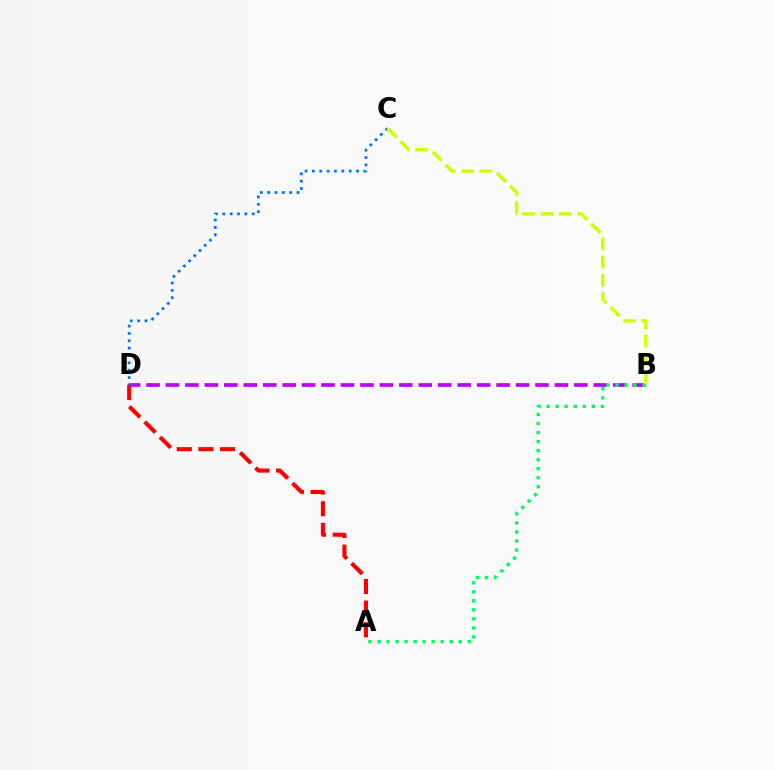{('B', 'D'): [{'color': '#b900ff', 'line_style': 'dashed', 'thickness': 2.64}], ('A', 'D'): [{'color': '#ff0000', 'line_style': 'dashed', 'thickness': 2.94}], ('C', 'D'): [{'color': '#0074ff', 'line_style': 'dotted', 'thickness': 2.0}], ('A', 'B'): [{'color': '#00ff5c', 'line_style': 'dotted', 'thickness': 2.45}], ('B', 'C'): [{'color': '#d1ff00', 'line_style': 'dashed', 'thickness': 2.48}]}